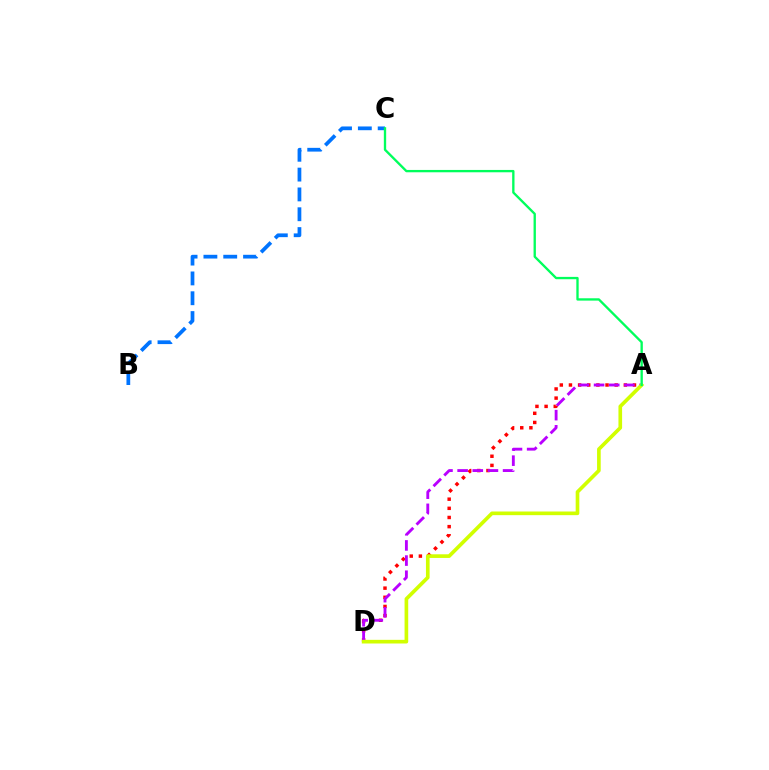{('A', 'D'): [{'color': '#ff0000', 'line_style': 'dotted', 'thickness': 2.49}, {'color': '#b900ff', 'line_style': 'dashed', 'thickness': 2.06}, {'color': '#d1ff00', 'line_style': 'solid', 'thickness': 2.63}], ('B', 'C'): [{'color': '#0074ff', 'line_style': 'dashed', 'thickness': 2.69}], ('A', 'C'): [{'color': '#00ff5c', 'line_style': 'solid', 'thickness': 1.68}]}